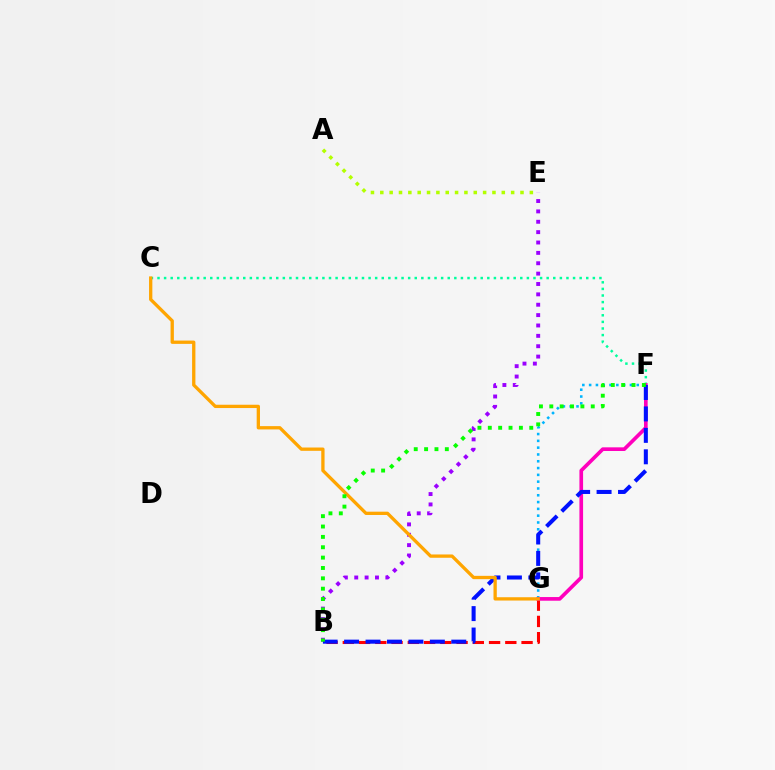{('F', 'G'): [{'color': '#00b5ff', 'line_style': 'dotted', 'thickness': 1.85}, {'color': '#ff00bd', 'line_style': 'solid', 'thickness': 2.64}], ('B', 'E'): [{'color': '#9b00ff', 'line_style': 'dotted', 'thickness': 2.82}], ('C', 'F'): [{'color': '#00ff9d', 'line_style': 'dotted', 'thickness': 1.79}], ('B', 'G'): [{'color': '#ff0000', 'line_style': 'dashed', 'thickness': 2.21}], ('B', 'F'): [{'color': '#0010ff', 'line_style': 'dashed', 'thickness': 2.91}, {'color': '#08ff00', 'line_style': 'dotted', 'thickness': 2.81}], ('C', 'G'): [{'color': '#ffa500', 'line_style': 'solid', 'thickness': 2.38}], ('A', 'E'): [{'color': '#b3ff00', 'line_style': 'dotted', 'thickness': 2.54}]}